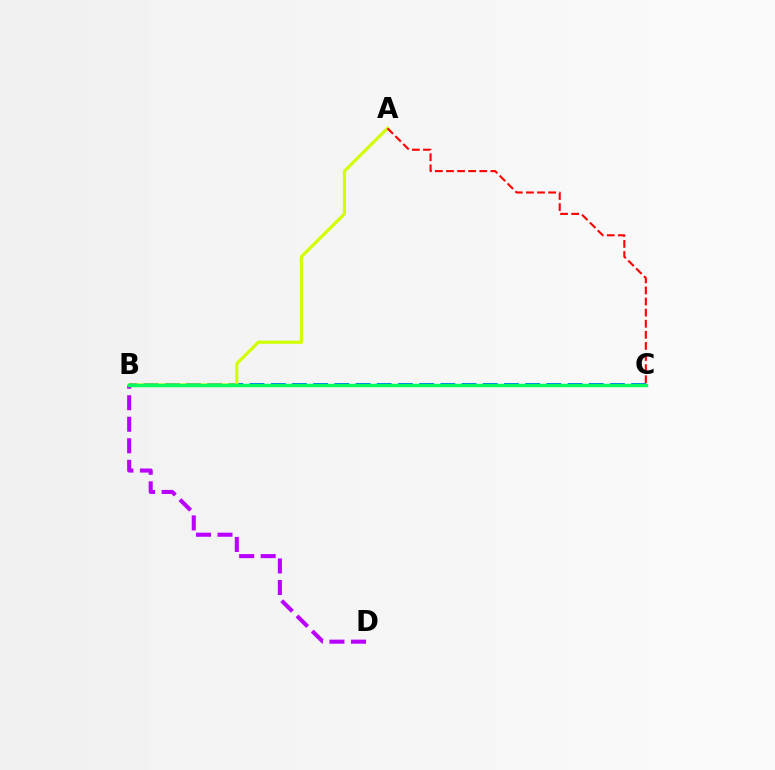{('B', 'D'): [{'color': '#b900ff', 'line_style': 'dashed', 'thickness': 2.92}], ('B', 'C'): [{'color': '#0074ff', 'line_style': 'dashed', 'thickness': 2.88}, {'color': '#00ff5c', 'line_style': 'solid', 'thickness': 2.46}], ('A', 'B'): [{'color': '#d1ff00', 'line_style': 'solid', 'thickness': 2.28}], ('A', 'C'): [{'color': '#ff0000', 'line_style': 'dashed', 'thickness': 1.51}]}